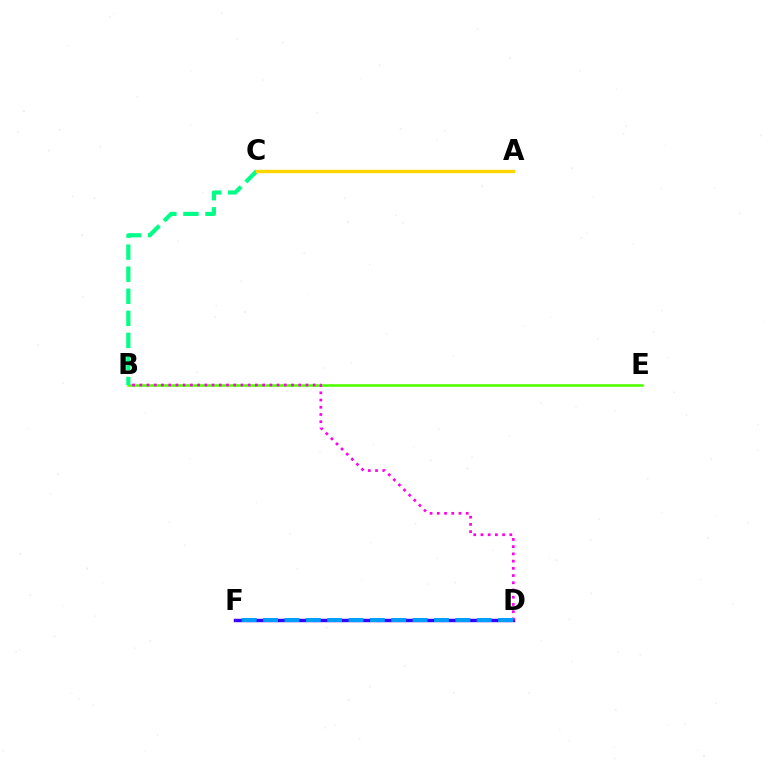{('A', 'C'): [{'color': '#ff0000', 'line_style': 'solid', 'thickness': 1.97}, {'color': '#ffd500', 'line_style': 'solid', 'thickness': 2.45}], ('D', 'F'): [{'color': '#3700ff', 'line_style': 'solid', 'thickness': 2.46}, {'color': '#009eff', 'line_style': 'dashed', 'thickness': 2.9}], ('B', 'E'): [{'color': '#4fff00', 'line_style': 'solid', 'thickness': 1.85}], ('B', 'C'): [{'color': '#00ff86', 'line_style': 'dashed', 'thickness': 3.0}], ('B', 'D'): [{'color': '#ff00ed', 'line_style': 'dotted', 'thickness': 1.96}]}